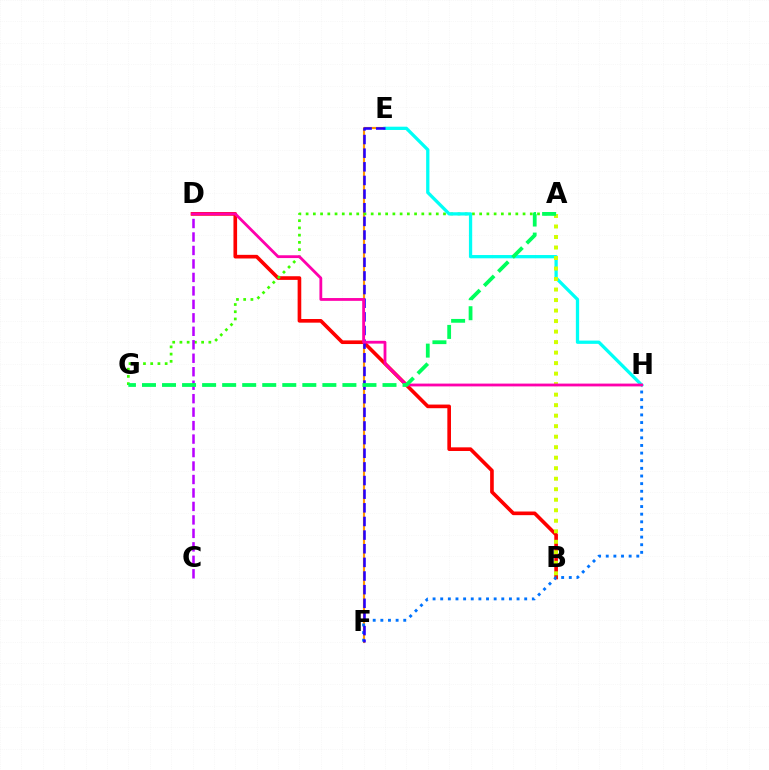{('B', 'D'): [{'color': '#ff0000', 'line_style': 'solid', 'thickness': 2.62}], ('E', 'F'): [{'color': '#ff9400', 'line_style': 'solid', 'thickness': 1.54}, {'color': '#2500ff', 'line_style': 'dashed', 'thickness': 1.85}], ('F', 'H'): [{'color': '#0074ff', 'line_style': 'dotted', 'thickness': 2.07}], ('A', 'G'): [{'color': '#3dff00', 'line_style': 'dotted', 'thickness': 1.96}, {'color': '#00ff5c', 'line_style': 'dashed', 'thickness': 2.72}], ('E', 'H'): [{'color': '#00fff6', 'line_style': 'solid', 'thickness': 2.36}], ('A', 'B'): [{'color': '#d1ff00', 'line_style': 'dotted', 'thickness': 2.86}], ('D', 'H'): [{'color': '#ff00ac', 'line_style': 'solid', 'thickness': 2.02}], ('C', 'D'): [{'color': '#b900ff', 'line_style': 'dashed', 'thickness': 1.83}]}